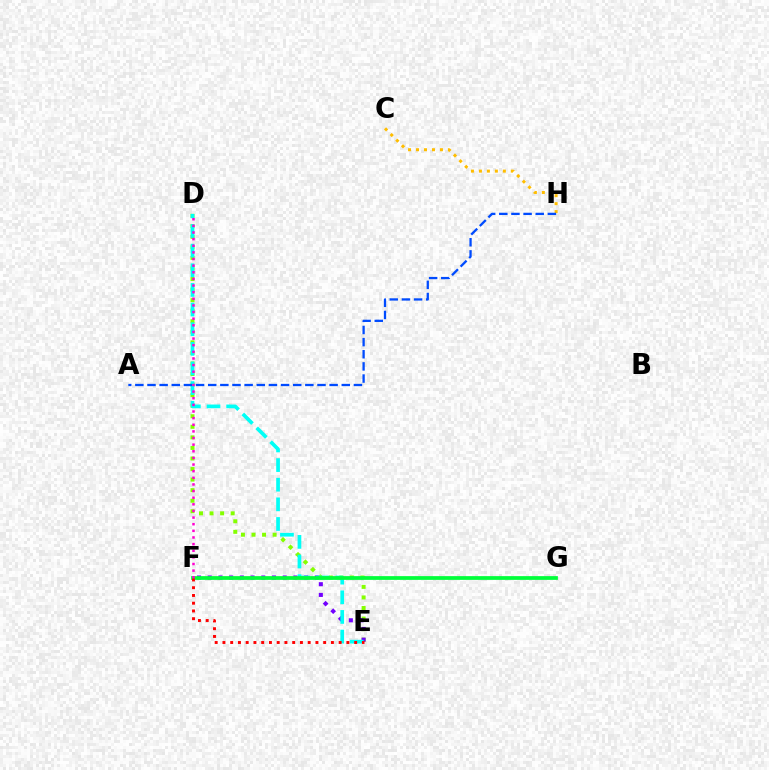{('D', 'E'): [{'color': '#84ff00', 'line_style': 'dotted', 'thickness': 2.87}, {'color': '#00fff6', 'line_style': 'dashed', 'thickness': 2.67}], ('C', 'H'): [{'color': '#ffbd00', 'line_style': 'dotted', 'thickness': 2.17}], ('E', 'F'): [{'color': '#7200ff', 'line_style': 'dotted', 'thickness': 2.91}, {'color': '#ff0000', 'line_style': 'dotted', 'thickness': 2.11}], ('A', 'H'): [{'color': '#004bff', 'line_style': 'dashed', 'thickness': 1.65}], ('F', 'G'): [{'color': '#00ff39', 'line_style': 'solid', 'thickness': 2.7}], ('D', 'F'): [{'color': '#ff00cf', 'line_style': 'dotted', 'thickness': 1.8}]}